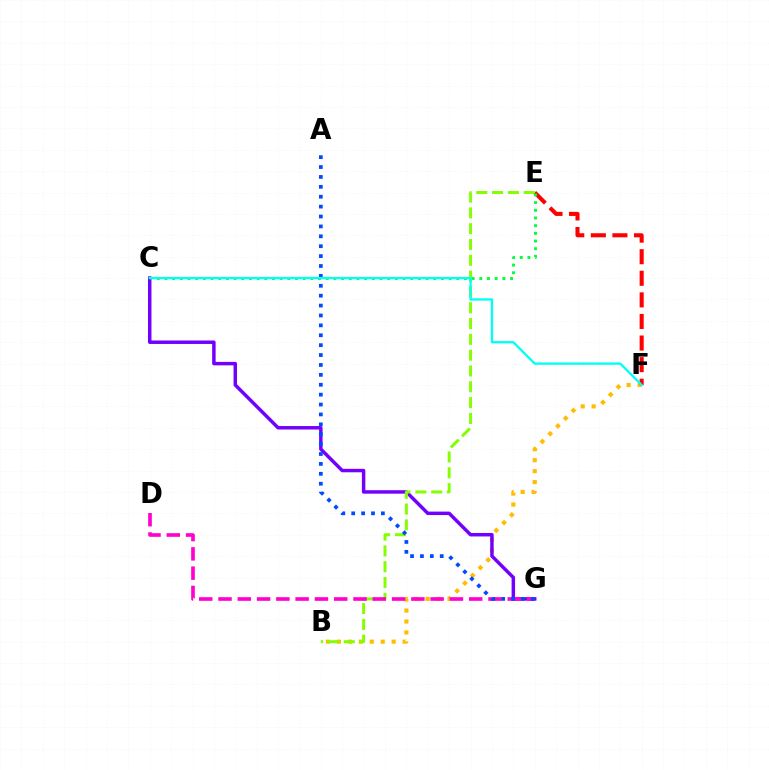{('B', 'F'): [{'color': '#ffbd00', 'line_style': 'dotted', 'thickness': 2.98}], ('C', 'G'): [{'color': '#7200ff', 'line_style': 'solid', 'thickness': 2.49}], ('E', 'F'): [{'color': '#ff0000', 'line_style': 'dashed', 'thickness': 2.93}], ('B', 'E'): [{'color': '#84ff00', 'line_style': 'dashed', 'thickness': 2.15}], ('C', 'E'): [{'color': '#00ff39', 'line_style': 'dotted', 'thickness': 2.09}], ('D', 'G'): [{'color': '#ff00cf', 'line_style': 'dashed', 'thickness': 2.62}], ('A', 'G'): [{'color': '#004bff', 'line_style': 'dotted', 'thickness': 2.69}], ('C', 'F'): [{'color': '#00fff6', 'line_style': 'solid', 'thickness': 1.66}]}